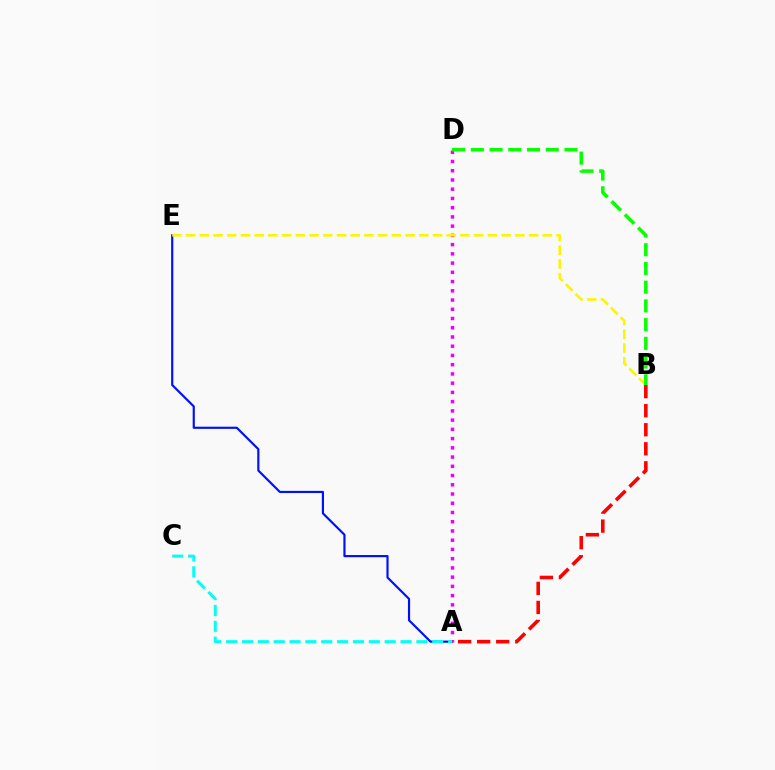{('A', 'E'): [{'color': '#0010ff', 'line_style': 'solid', 'thickness': 1.56}], ('A', 'D'): [{'color': '#ee00ff', 'line_style': 'dotted', 'thickness': 2.51}], ('A', 'C'): [{'color': '#00fff6', 'line_style': 'dashed', 'thickness': 2.15}], ('B', 'E'): [{'color': '#fcf500', 'line_style': 'dashed', 'thickness': 1.86}], ('A', 'B'): [{'color': '#ff0000', 'line_style': 'dashed', 'thickness': 2.59}], ('B', 'D'): [{'color': '#08ff00', 'line_style': 'dashed', 'thickness': 2.54}]}